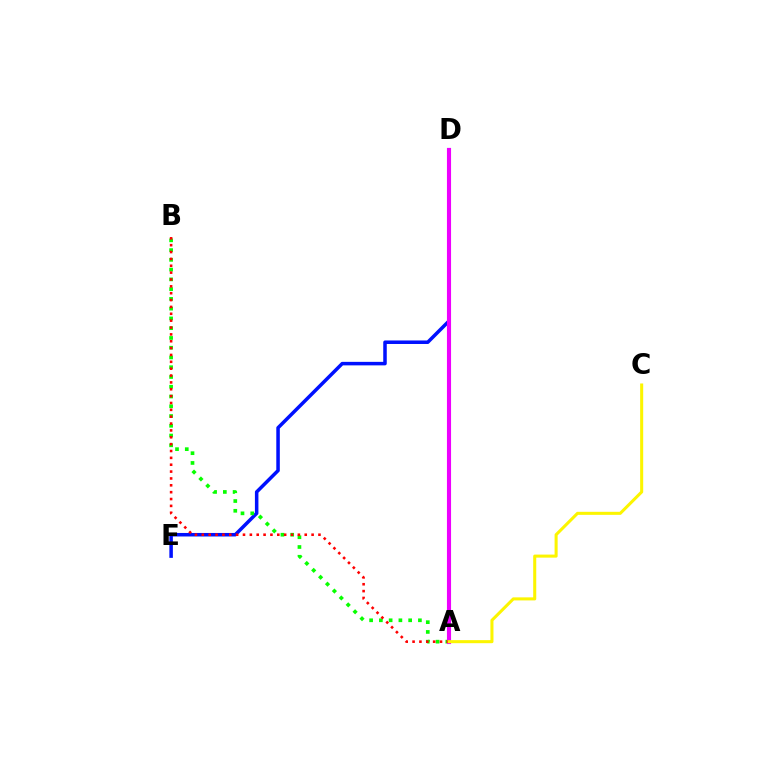{('A', 'D'): [{'color': '#00fff6', 'line_style': 'solid', 'thickness': 1.56}, {'color': '#ee00ff', 'line_style': 'solid', 'thickness': 2.96}], ('D', 'E'): [{'color': '#0010ff', 'line_style': 'solid', 'thickness': 2.53}], ('A', 'B'): [{'color': '#08ff00', 'line_style': 'dotted', 'thickness': 2.65}, {'color': '#ff0000', 'line_style': 'dotted', 'thickness': 1.86}], ('A', 'C'): [{'color': '#fcf500', 'line_style': 'solid', 'thickness': 2.19}]}